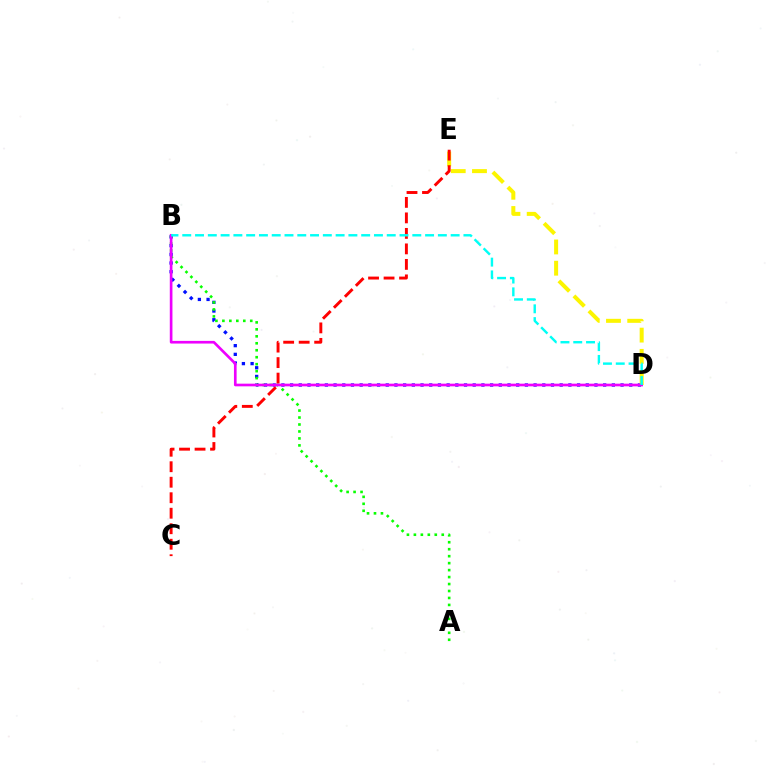{('B', 'D'): [{'color': '#0010ff', 'line_style': 'dotted', 'thickness': 2.36}, {'color': '#ee00ff', 'line_style': 'solid', 'thickness': 1.92}, {'color': '#00fff6', 'line_style': 'dashed', 'thickness': 1.74}], ('A', 'B'): [{'color': '#08ff00', 'line_style': 'dotted', 'thickness': 1.89}], ('D', 'E'): [{'color': '#fcf500', 'line_style': 'dashed', 'thickness': 2.88}], ('C', 'E'): [{'color': '#ff0000', 'line_style': 'dashed', 'thickness': 2.11}]}